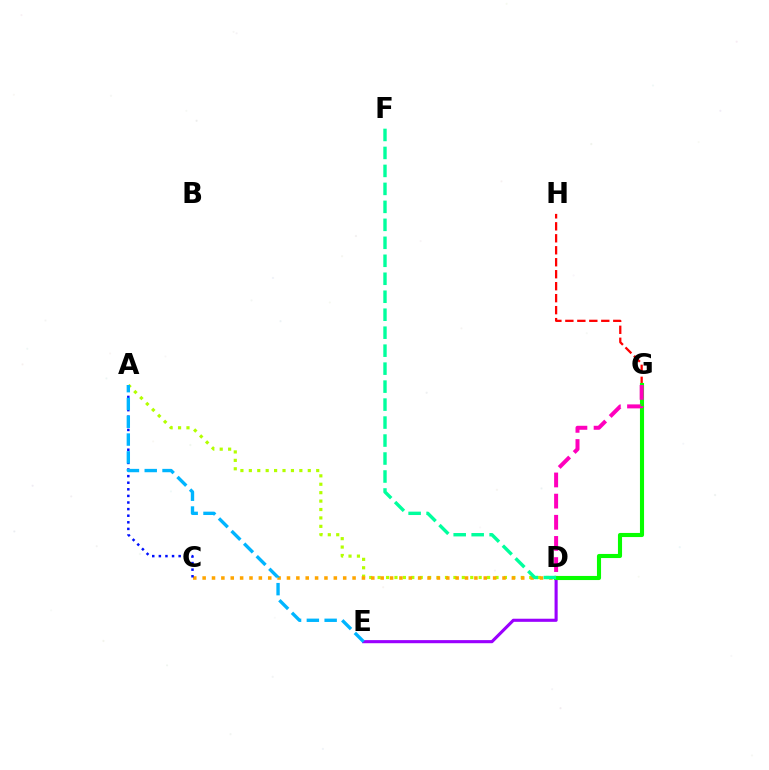{('G', 'H'): [{'color': '#ff0000', 'line_style': 'dashed', 'thickness': 1.63}], ('A', 'D'): [{'color': '#b3ff00', 'line_style': 'dotted', 'thickness': 2.29}], ('C', 'D'): [{'color': '#ffa500', 'line_style': 'dotted', 'thickness': 2.55}], ('A', 'C'): [{'color': '#0010ff', 'line_style': 'dotted', 'thickness': 1.79}], ('D', 'E'): [{'color': '#9b00ff', 'line_style': 'solid', 'thickness': 2.24}], ('D', 'G'): [{'color': '#08ff00', 'line_style': 'solid', 'thickness': 2.95}, {'color': '#ff00bd', 'line_style': 'dashed', 'thickness': 2.87}], ('A', 'E'): [{'color': '#00b5ff', 'line_style': 'dashed', 'thickness': 2.42}], ('D', 'F'): [{'color': '#00ff9d', 'line_style': 'dashed', 'thickness': 2.44}]}